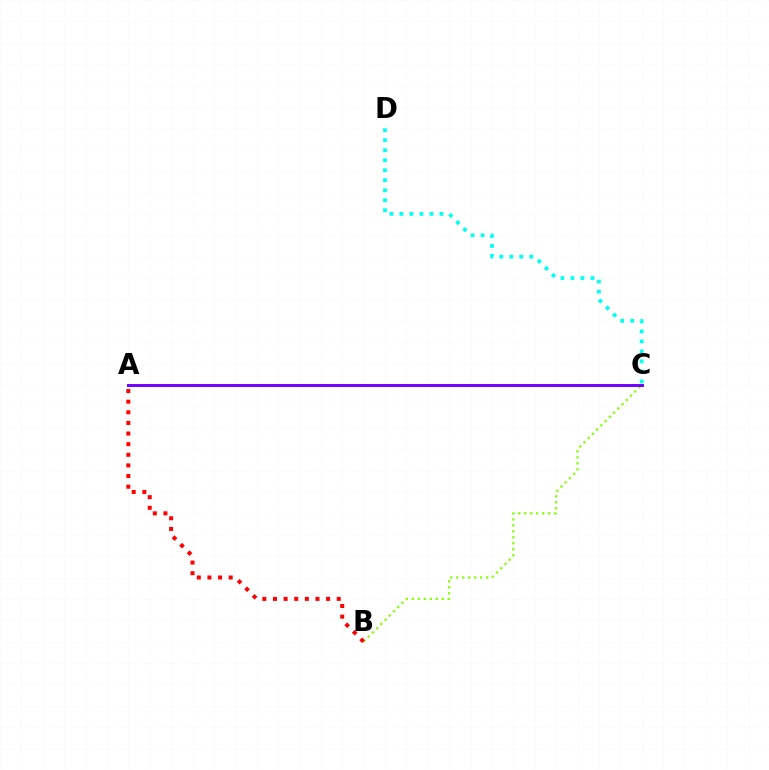{('B', 'C'): [{'color': '#84ff00', 'line_style': 'dotted', 'thickness': 1.63}], ('A', 'C'): [{'color': '#7200ff', 'line_style': 'solid', 'thickness': 2.12}], ('A', 'B'): [{'color': '#ff0000', 'line_style': 'dotted', 'thickness': 2.89}], ('C', 'D'): [{'color': '#00fff6', 'line_style': 'dotted', 'thickness': 2.72}]}